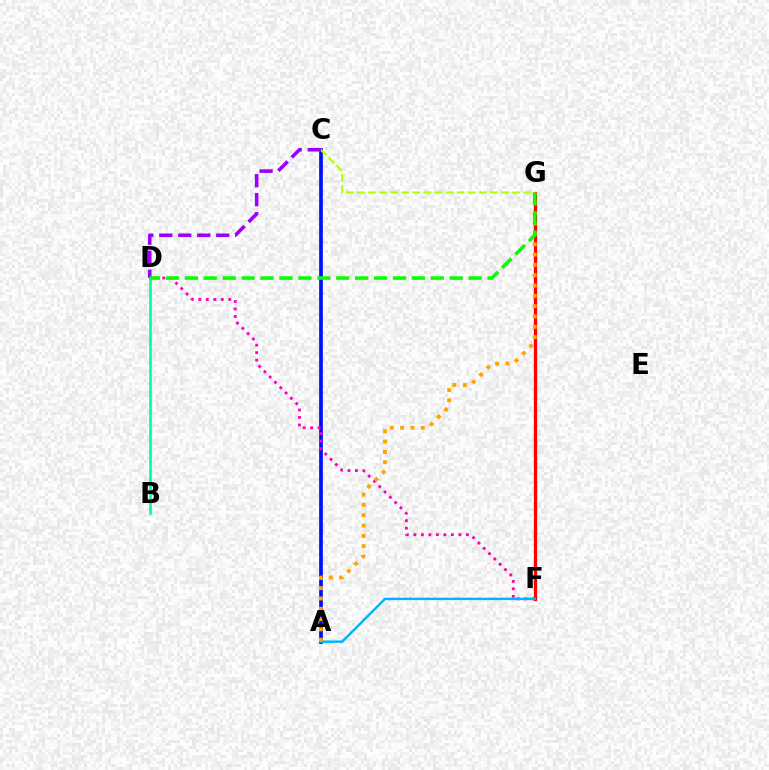{('A', 'C'): [{'color': '#0010ff', 'line_style': 'solid', 'thickness': 2.67}], ('D', 'F'): [{'color': '#ff00bd', 'line_style': 'dotted', 'thickness': 2.04}], ('F', 'G'): [{'color': '#ff0000', 'line_style': 'solid', 'thickness': 2.35}], ('C', 'G'): [{'color': '#b3ff00', 'line_style': 'dashed', 'thickness': 1.5}], ('A', 'F'): [{'color': '#00b5ff', 'line_style': 'solid', 'thickness': 1.76}], ('C', 'D'): [{'color': '#9b00ff', 'line_style': 'dashed', 'thickness': 2.58}], ('B', 'D'): [{'color': '#00ff9d', 'line_style': 'solid', 'thickness': 1.92}], ('A', 'G'): [{'color': '#ffa500', 'line_style': 'dotted', 'thickness': 2.8}], ('D', 'G'): [{'color': '#08ff00', 'line_style': 'dashed', 'thickness': 2.57}]}